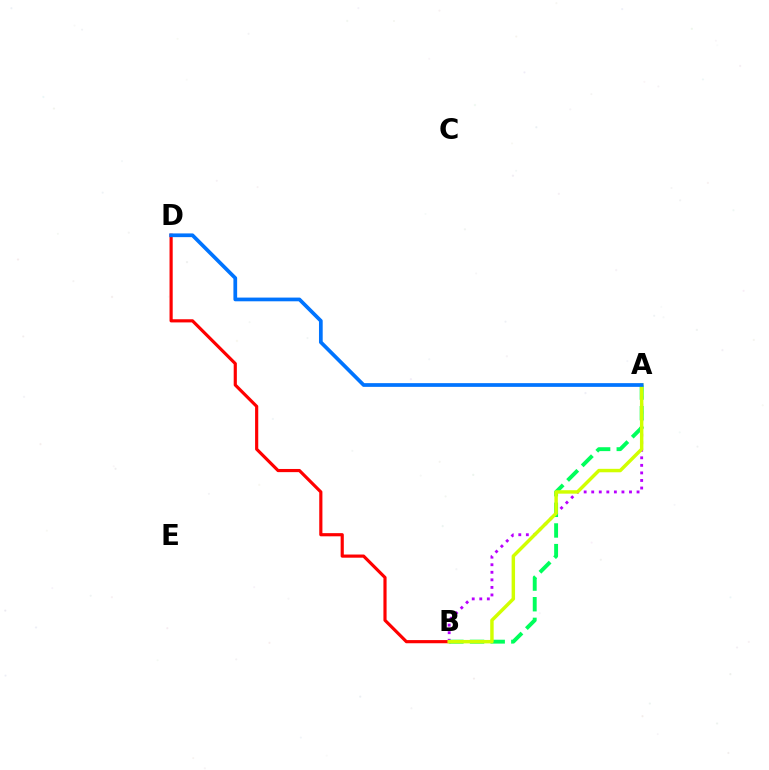{('B', 'D'): [{'color': '#ff0000', 'line_style': 'solid', 'thickness': 2.28}], ('A', 'B'): [{'color': '#b900ff', 'line_style': 'dotted', 'thickness': 2.05}, {'color': '#00ff5c', 'line_style': 'dashed', 'thickness': 2.81}, {'color': '#d1ff00', 'line_style': 'solid', 'thickness': 2.48}], ('A', 'D'): [{'color': '#0074ff', 'line_style': 'solid', 'thickness': 2.68}]}